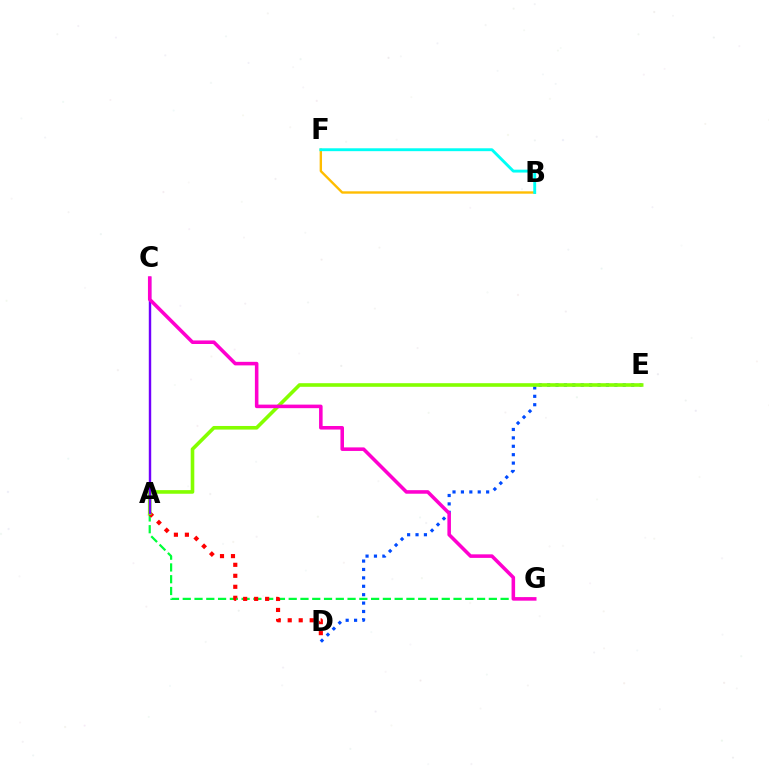{('B', 'F'): [{'color': '#ffbd00', 'line_style': 'solid', 'thickness': 1.71}, {'color': '#00fff6', 'line_style': 'solid', 'thickness': 2.08}], ('D', 'E'): [{'color': '#004bff', 'line_style': 'dotted', 'thickness': 2.28}], ('A', 'G'): [{'color': '#00ff39', 'line_style': 'dashed', 'thickness': 1.6}], ('A', 'D'): [{'color': '#ff0000', 'line_style': 'dotted', 'thickness': 2.99}], ('A', 'E'): [{'color': '#84ff00', 'line_style': 'solid', 'thickness': 2.6}], ('A', 'C'): [{'color': '#7200ff', 'line_style': 'solid', 'thickness': 1.75}], ('C', 'G'): [{'color': '#ff00cf', 'line_style': 'solid', 'thickness': 2.56}]}